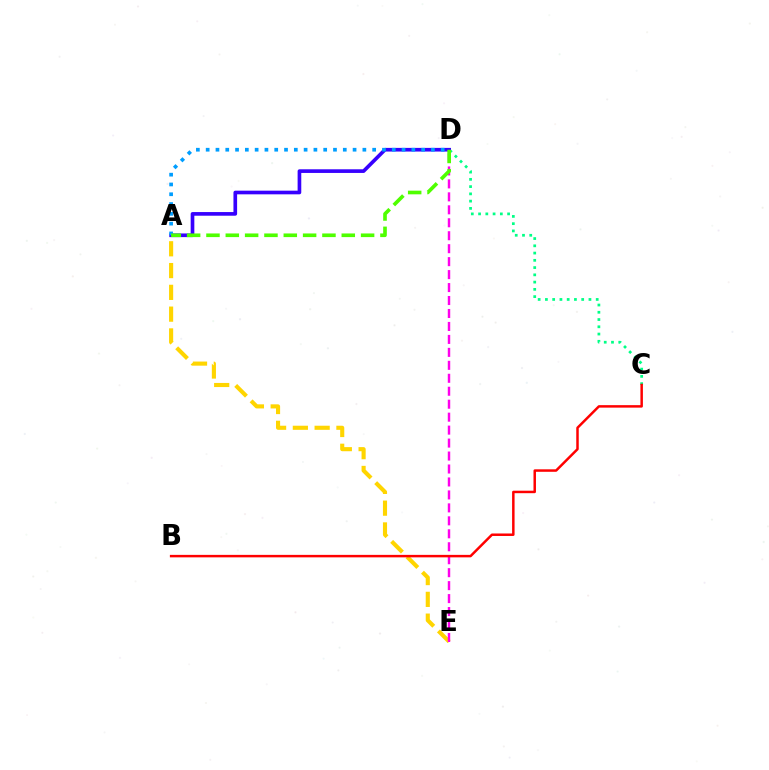{('A', 'E'): [{'color': '#ffd500', 'line_style': 'dashed', 'thickness': 2.96}], ('C', 'D'): [{'color': '#00ff86', 'line_style': 'dotted', 'thickness': 1.97}], ('D', 'E'): [{'color': '#ff00ed', 'line_style': 'dashed', 'thickness': 1.76}], ('A', 'D'): [{'color': '#3700ff', 'line_style': 'solid', 'thickness': 2.64}, {'color': '#009eff', 'line_style': 'dotted', 'thickness': 2.66}, {'color': '#4fff00', 'line_style': 'dashed', 'thickness': 2.63}], ('B', 'C'): [{'color': '#ff0000', 'line_style': 'solid', 'thickness': 1.79}]}